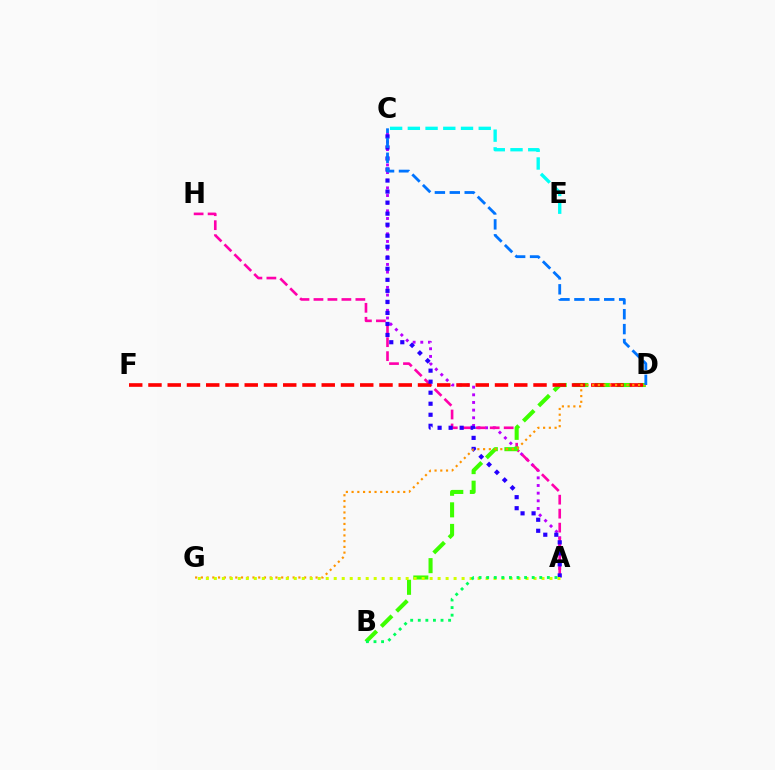{('A', 'C'): [{'color': '#b900ff', 'line_style': 'dotted', 'thickness': 2.08}, {'color': '#2500ff', 'line_style': 'dotted', 'thickness': 3.0}], ('C', 'E'): [{'color': '#00fff6', 'line_style': 'dashed', 'thickness': 2.41}], ('A', 'H'): [{'color': '#ff00ac', 'line_style': 'dashed', 'thickness': 1.9}], ('B', 'D'): [{'color': '#3dff00', 'line_style': 'dashed', 'thickness': 2.93}], ('D', 'F'): [{'color': '#ff0000', 'line_style': 'dashed', 'thickness': 2.62}], ('D', 'G'): [{'color': '#ff9400', 'line_style': 'dotted', 'thickness': 1.56}], ('A', 'G'): [{'color': '#d1ff00', 'line_style': 'dotted', 'thickness': 2.17}], ('A', 'B'): [{'color': '#00ff5c', 'line_style': 'dotted', 'thickness': 2.06}], ('C', 'D'): [{'color': '#0074ff', 'line_style': 'dashed', 'thickness': 2.03}]}